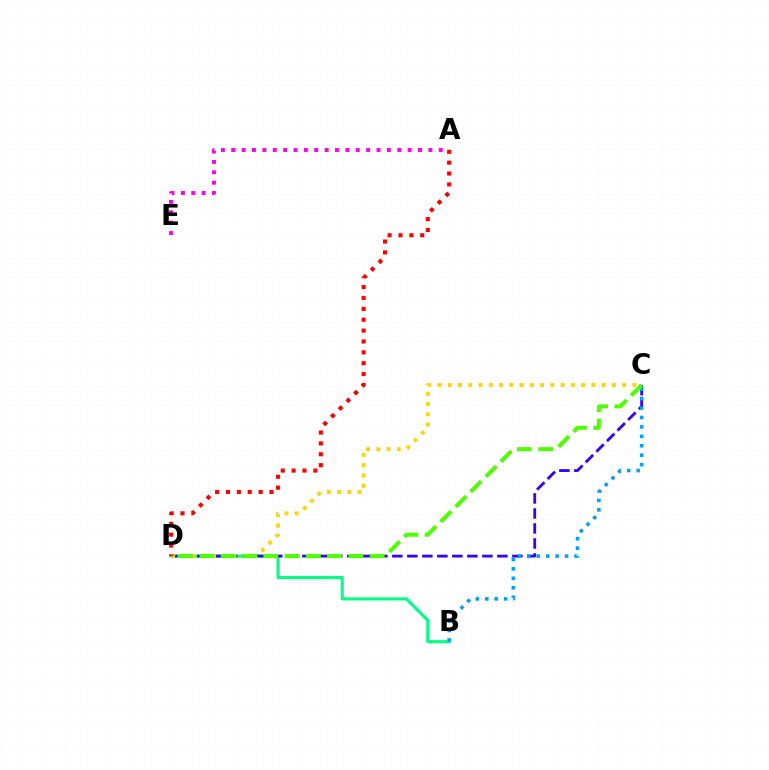{('B', 'D'): [{'color': '#00ff86', 'line_style': 'solid', 'thickness': 2.24}], ('C', 'D'): [{'color': '#3700ff', 'line_style': 'dashed', 'thickness': 2.04}, {'color': '#ffd500', 'line_style': 'dotted', 'thickness': 2.79}, {'color': '#4fff00', 'line_style': 'dashed', 'thickness': 2.89}], ('A', 'D'): [{'color': '#ff0000', 'line_style': 'dotted', 'thickness': 2.96}], ('A', 'E'): [{'color': '#ff00ed', 'line_style': 'dotted', 'thickness': 2.82}], ('B', 'C'): [{'color': '#009eff', 'line_style': 'dotted', 'thickness': 2.56}]}